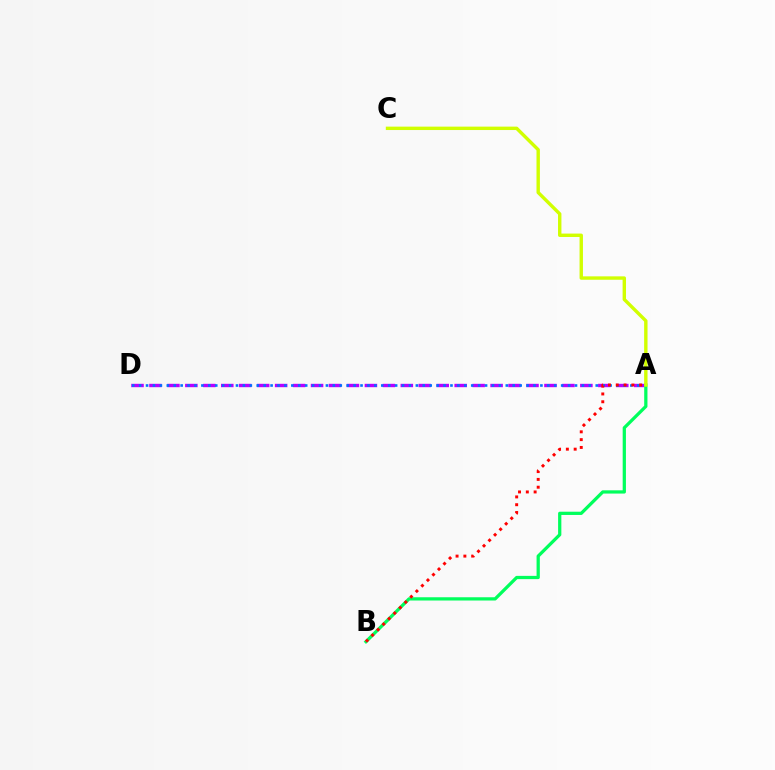{('A', 'D'): [{'color': '#b900ff', 'line_style': 'dashed', 'thickness': 2.44}, {'color': '#0074ff', 'line_style': 'dotted', 'thickness': 1.88}], ('A', 'B'): [{'color': '#00ff5c', 'line_style': 'solid', 'thickness': 2.34}, {'color': '#ff0000', 'line_style': 'dotted', 'thickness': 2.12}], ('A', 'C'): [{'color': '#d1ff00', 'line_style': 'solid', 'thickness': 2.45}]}